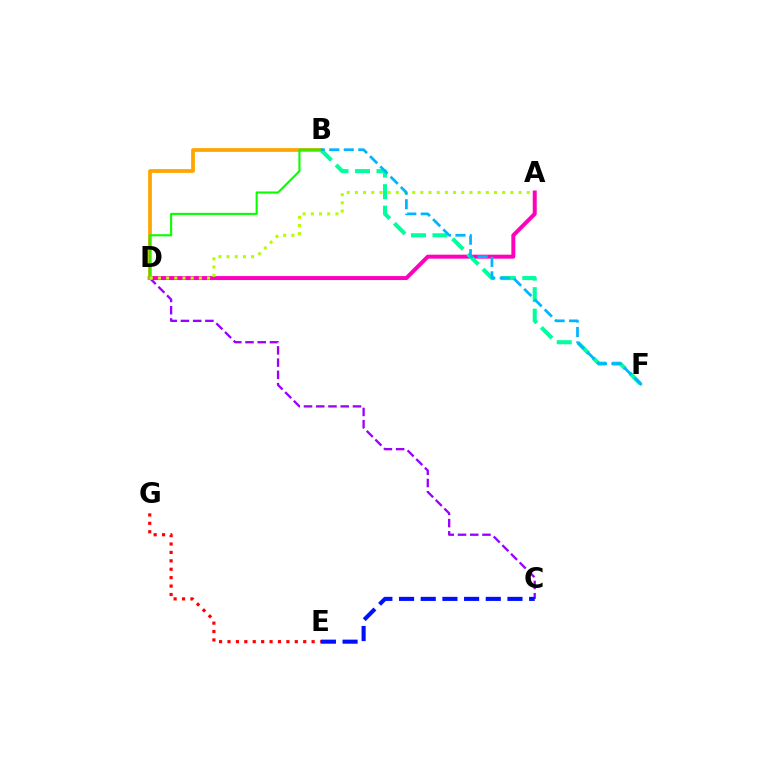{('A', 'D'): [{'color': '#ff00bd', 'line_style': 'solid', 'thickness': 2.86}, {'color': '#b3ff00', 'line_style': 'dotted', 'thickness': 2.22}], ('B', 'F'): [{'color': '#00ff9d', 'line_style': 'dashed', 'thickness': 2.92}, {'color': '#00b5ff', 'line_style': 'dashed', 'thickness': 1.97}], ('C', 'D'): [{'color': '#9b00ff', 'line_style': 'dashed', 'thickness': 1.66}], ('B', 'D'): [{'color': '#ffa500', 'line_style': 'solid', 'thickness': 2.7}, {'color': '#08ff00', 'line_style': 'solid', 'thickness': 1.51}], ('E', 'G'): [{'color': '#ff0000', 'line_style': 'dotted', 'thickness': 2.29}], ('C', 'E'): [{'color': '#0010ff', 'line_style': 'dashed', 'thickness': 2.95}]}